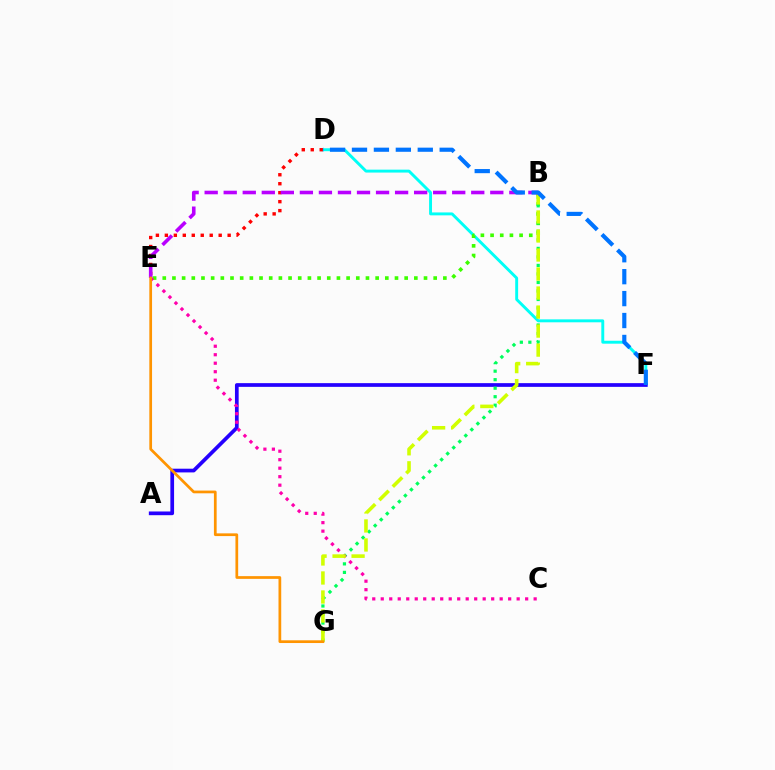{('D', 'F'): [{'color': '#00fff6', 'line_style': 'solid', 'thickness': 2.1}, {'color': '#0074ff', 'line_style': 'dashed', 'thickness': 2.98}], ('D', 'E'): [{'color': '#ff0000', 'line_style': 'dotted', 'thickness': 2.44}], ('A', 'F'): [{'color': '#2500ff', 'line_style': 'solid', 'thickness': 2.67}], ('B', 'E'): [{'color': '#3dff00', 'line_style': 'dotted', 'thickness': 2.63}, {'color': '#b900ff', 'line_style': 'dashed', 'thickness': 2.59}], ('B', 'G'): [{'color': '#00ff5c', 'line_style': 'dotted', 'thickness': 2.31}, {'color': '#d1ff00', 'line_style': 'dashed', 'thickness': 2.58}], ('C', 'E'): [{'color': '#ff00ac', 'line_style': 'dotted', 'thickness': 2.31}], ('E', 'G'): [{'color': '#ff9400', 'line_style': 'solid', 'thickness': 1.96}]}